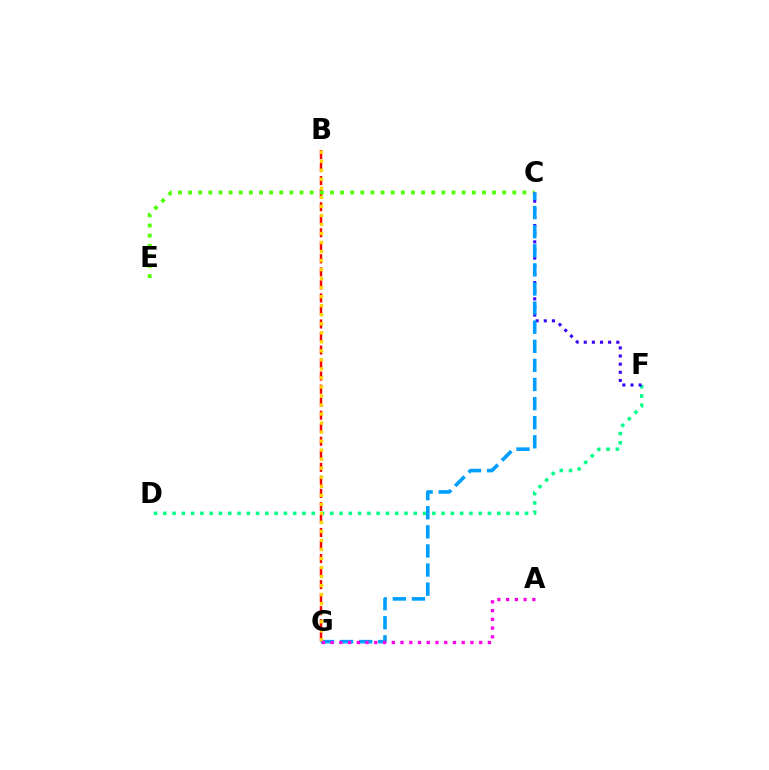{('D', 'F'): [{'color': '#00ff86', 'line_style': 'dotted', 'thickness': 2.52}], ('B', 'G'): [{'color': '#ff0000', 'line_style': 'dashed', 'thickness': 1.77}, {'color': '#ffd500', 'line_style': 'dotted', 'thickness': 2.45}], ('C', 'E'): [{'color': '#4fff00', 'line_style': 'dotted', 'thickness': 2.75}], ('C', 'F'): [{'color': '#3700ff', 'line_style': 'dotted', 'thickness': 2.21}], ('C', 'G'): [{'color': '#009eff', 'line_style': 'dashed', 'thickness': 2.59}], ('A', 'G'): [{'color': '#ff00ed', 'line_style': 'dotted', 'thickness': 2.38}]}